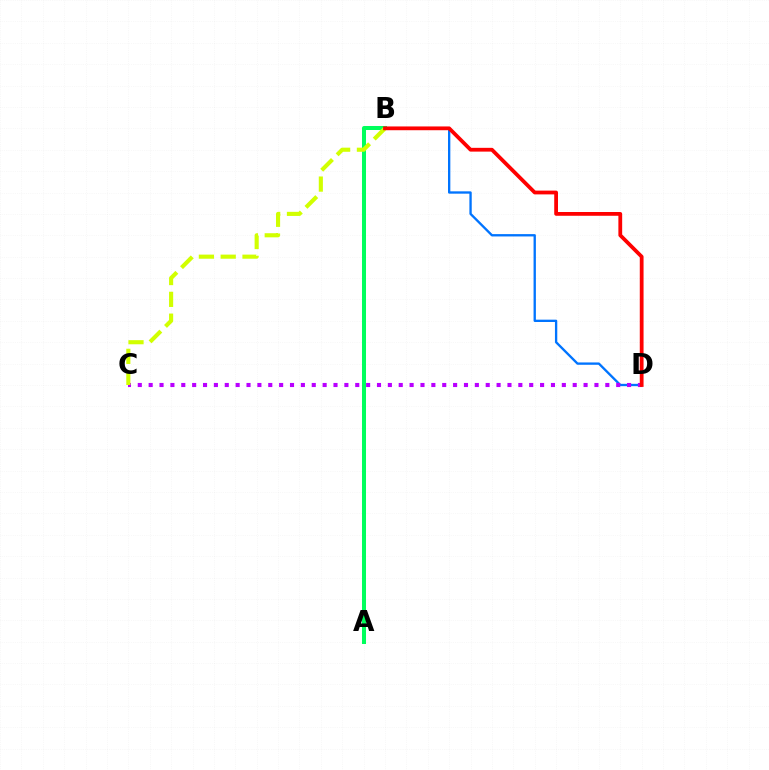{('A', 'B'): [{'color': '#00ff5c', 'line_style': 'solid', 'thickness': 2.89}], ('B', 'D'): [{'color': '#0074ff', 'line_style': 'solid', 'thickness': 1.68}, {'color': '#ff0000', 'line_style': 'solid', 'thickness': 2.72}], ('C', 'D'): [{'color': '#b900ff', 'line_style': 'dotted', 'thickness': 2.95}], ('B', 'C'): [{'color': '#d1ff00', 'line_style': 'dashed', 'thickness': 2.96}]}